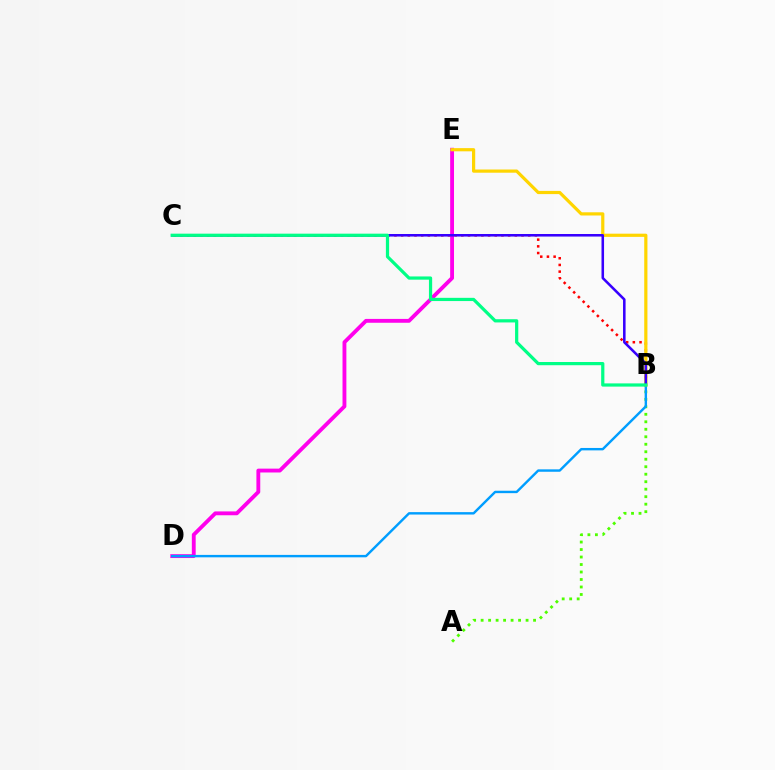{('D', 'E'): [{'color': '#ff00ed', 'line_style': 'solid', 'thickness': 2.77}], ('A', 'B'): [{'color': '#4fff00', 'line_style': 'dotted', 'thickness': 2.04}], ('B', 'C'): [{'color': '#ff0000', 'line_style': 'dotted', 'thickness': 1.82}, {'color': '#3700ff', 'line_style': 'solid', 'thickness': 1.84}, {'color': '#00ff86', 'line_style': 'solid', 'thickness': 2.32}], ('B', 'D'): [{'color': '#009eff', 'line_style': 'solid', 'thickness': 1.74}], ('B', 'E'): [{'color': '#ffd500', 'line_style': 'solid', 'thickness': 2.3}]}